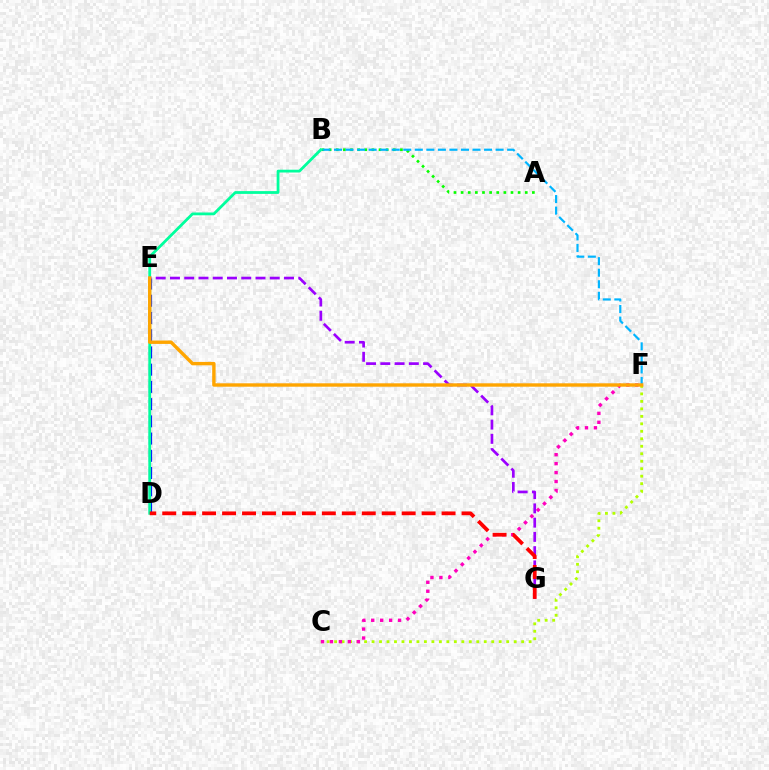{('D', 'E'): [{'color': '#0010ff', 'line_style': 'dashed', 'thickness': 2.34}], ('C', 'F'): [{'color': '#b3ff00', 'line_style': 'dotted', 'thickness': 2.03}, {'color': '#ff00bd', 'line_style': 'dotted', 'thickness': 2.43}], ('A', 'B'): [{'color': '#08ff00', 'line_style': 'dotted', 'thickness': 1.94}], ('B', 'F'): [{'color': '#00b5ff', 'line_style': 'dashed', 'thickness': 1.57}], ('B', 'D'): [{'color': '#00ff9d', 'line_style': 'solid', 'thickness': 2.01}], ('E', 'G'): [{'color': '#9b00ff', 'line_style': 'dashed', 'thickness': 1.94}], ('E', 'F'): [{'color': '#ffa500', 'line_style': 'solid', 'thickness': 2.44}], ('D', 'G'): [{'color': '#ff0000', 'line_style': 'dashed', 'thickness': 2.71}]}